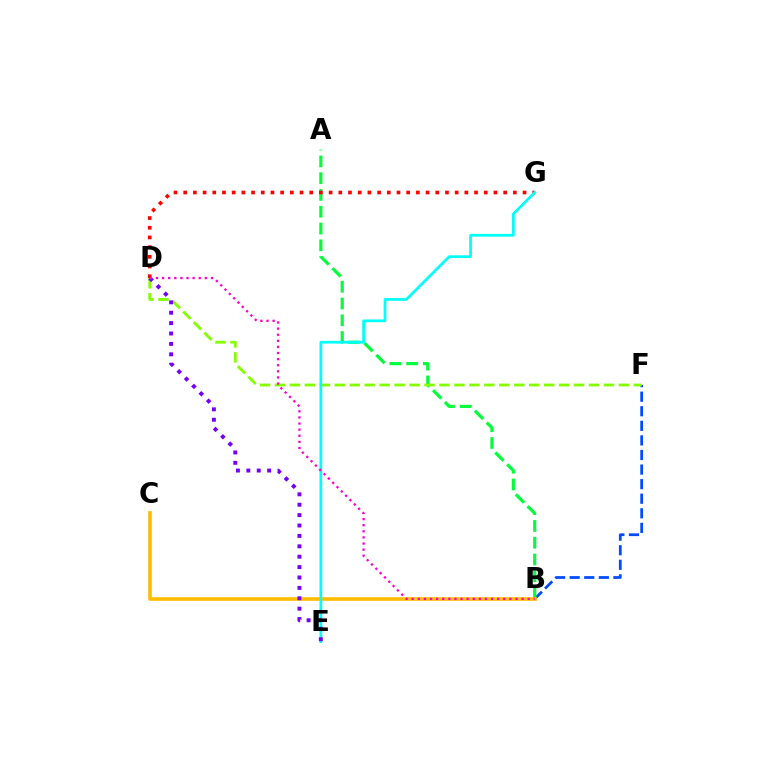{('B', 'F'): [{'color': '#004bff', 'line_style': 'dashed', 'thickness': 1.98}], ('A', 'B'): [{'color': '#00ff39', 'line_style': 'dashed', 'thickness': 2.28}], ('B', 'C'): [{'color': '#ffbd00', 'line_style': 'solid', 'thickness': 2.62}], ('D', 'F'): [{'color': '#84ff00', 'line_style': 'dashed', 'thickness': 2.03}], ('D', 'G'): [{'color': '#ff0000', 'line_style': 'dotted', 'thickness': 2.63}], ('E', 'G'): [{'color': '#00fff6', 'line_style': 'solid', 'thickness': 1.97}], ('D', 'E'): [{'color': '#7200ff', 'line_style': 'dotted', 'thickness': 2.82}], ('B', 'D'): [{'color': '#ff00cf', 'line_style': 'dotted', 'thickness': 1.66}]}